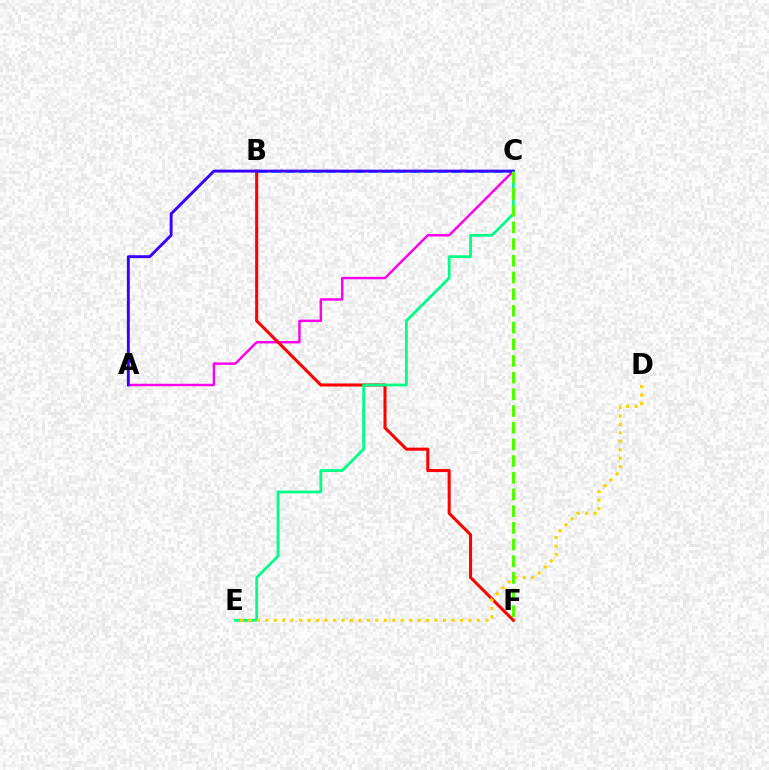{('B', 'C'): [{'color': '#009eff', 'line_style': 'dashed', 'thickness': 1.88}], ('A', 'C'): [{'color': '#ff00ed', 'line_style': 'solid', 'thickness': 1.75}, {'color': '#3700ff', 'line_style': 'solid', 'thickness': 2.09}], ('B', 'F'): [{'color': '#ff0000', 'line_style': 'solid', 'thickness': 2.19}], ('C', 'E'): [{'color': '#00ff86', 'line_style': 'solid', 'thickness': 2.0}], ('D', 'E'): [{'color': '#ffd500', 'line_style': 'dotted', 'thickness': 2.3}], ('C', 'F'): [{'color': '#4fff00', 'line_style': 'dashed', 'thickness': 2.27}]}